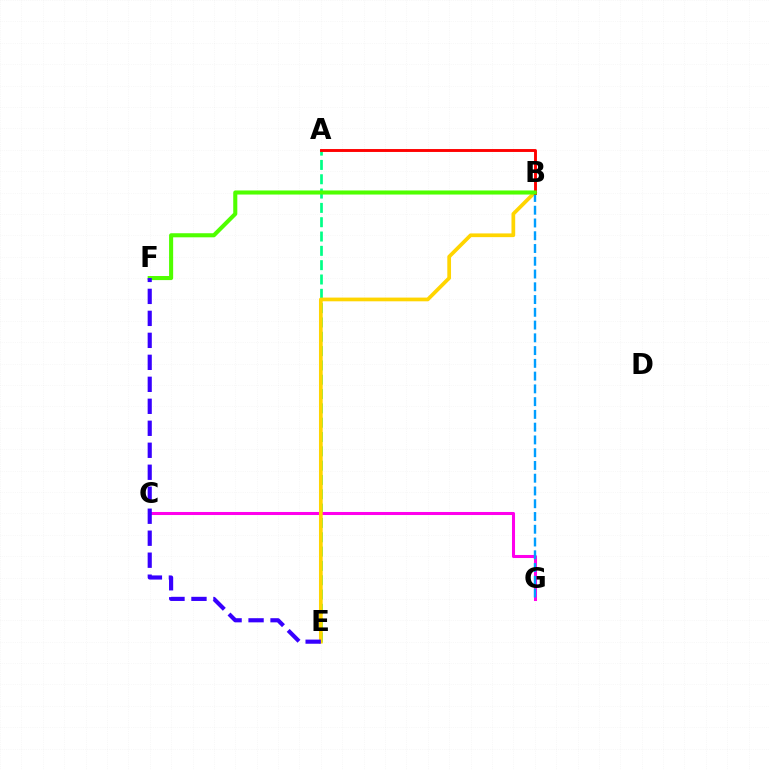{('A', 'E'): [{'color': '#00ff86', 'line_style': 'dashed', 'thickness': 1.95}], ('C', 'G'): [{'color': '#ff00ed', 'line_style': 'solid', 'thickness': 2.2}], ('B', 'E'): [{'color': '#ffd500', 'line_style': 'solid', 'thickness': 2.68}], ('B', 'G'): [{'color': '#009eff', 'line_style': 'dashed', 'thickness': 1.73}], ('A', 'B'): [{'color': '#ff0000', 'line_style': 'solid', 'thickness': 2.08}], ('B', 'F'): [{'color': '#4fff00', 'line_style': 'solid', 'thickness': 2.94}], ('E', 'F'): [{'color': '#3700ff', 'line_style': 'dashed', 'thickness': 2.99}]}